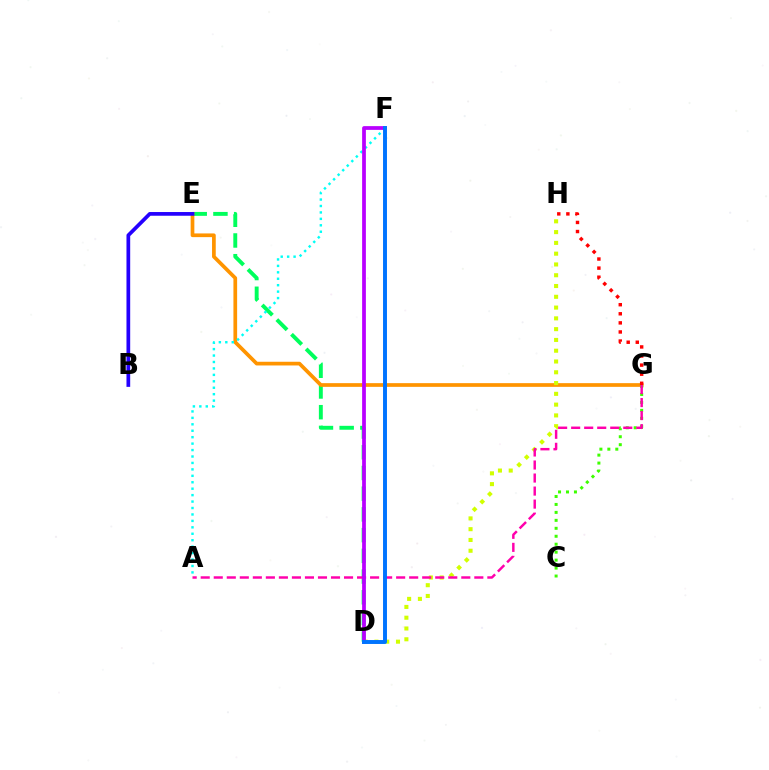{('D', 'E'): [{'color': '#00ff5c', 'line_style': 'dashed', 'thickness': 2.81}], ('E', 'G'): [{'color': '#ff9400', 'line_style': 'solid', 'thickness': 2.67}], ('C', 'G'): [{'color': '#3dff00', 'line_style': 'dotted', 'thickness': 2.16}], ('A', 'F'): [{'color': '#00fff6', 'line_style': 'dotted', 'thickness': 1.75}], ('D', 'H'): [{'color': '#d1ff00', 'line_style': 'dotted', 'thickness': 2.93}], ('B', 'E'): [{'color': '#2500ff', 'line_style': 'solid', 'thickness': 2.68}], ('A', 'G'): [{'color': '#ff00ac', 'line_style': 'dashed', 'thickness': 1.77}], ('D', 'F'): [{'color': '#b900ff', 'line_style': 'solid', 'thickness': 2.7}, {'color': '#0074ff', 'line_style': 'solid', 'thickness': 2.83}], ('G', 'H'): [{'color': '#ff0000', 'line_style': 'dotted', 'thickness': 2.47}]}